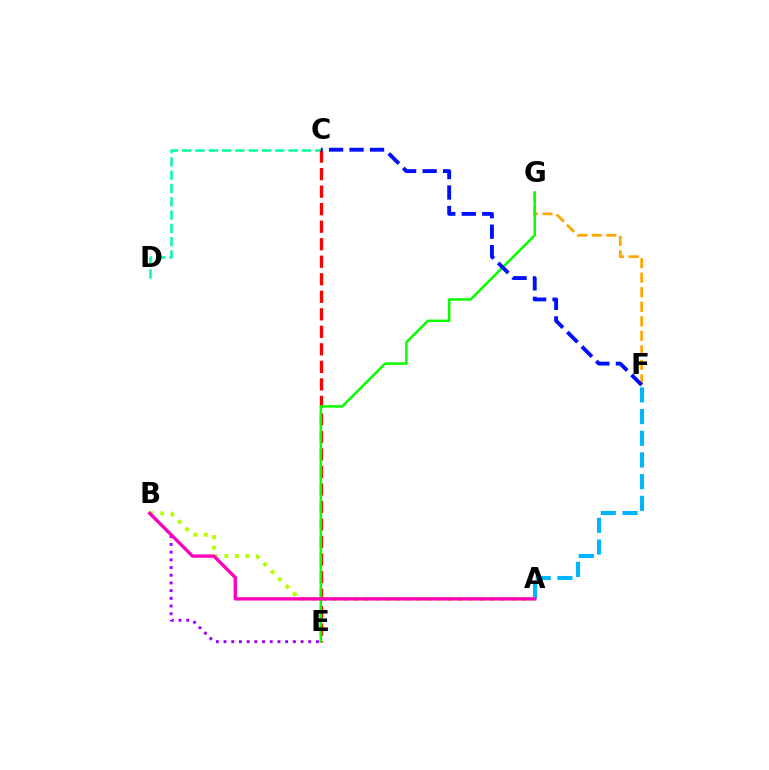{('C', 'D'): [{'color': '#00ff9d', 'line_style': 'dashed', 'thickness': 1.81}], ('C', 'E'): [{'color': '#ff0000', 'line_style': 'dashed', 'thickness': 2.38}], ('B', 'E'): [{'color': '#9b00ff', 'line_style': 'dotted', 'thickness': 2.09}], ('A', 'F'): [{'color': '#00b5ff', 'line_style': 'dashed', 'thickness': 2.95}], ('F', 'G'): [{'color': '#ffa500', 'line_style': 'dashed', 'thickness': 1.98}], ('A', 'B'): [{'color': '#b3ff00', 'line_style': 'dotted', 'thickness': 2.85}, {'color': '#ff00bd', 'line_style': 'solid', 'thickness': 2.4}], ('E', 'G'): [{'color': '#08ff00', 'line_style': 'solid', 'thickness': 1.81}], ('C', 'F'): [{'color': '#0010ff', 'line_style': 'dashed', 'thickness': 2.78}]}